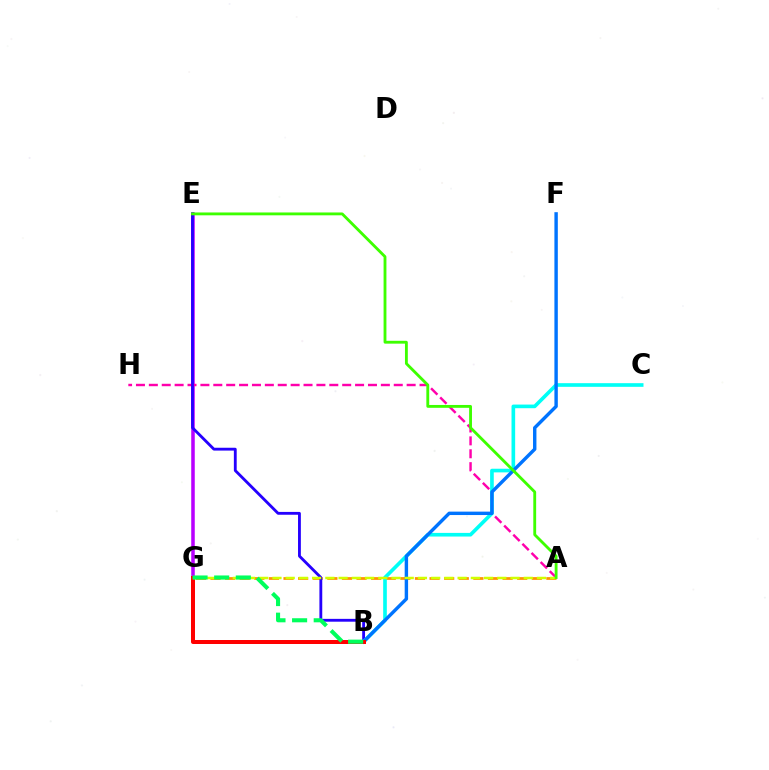{('E', 'G'): [{'color': '#b900ff', 'line_style': 'solid', 'thickness': 2.54}], ('A', 'G'): [{'color': '#ff9400', 'line_style': 'dashed', 'thickness': 1.98}, {'color': '#d1ff00', 'line_style': 'dashed', 'thickness': 1.8}], ('A', 'H'): [{'color': '#ff00ac', 'line_style': 'dashed', 'thickness': 1.75}], ('B', 'E'): [{'color': '#2500ff', 'line_style': 'solid', 'thickness': 2.04}], ('B', 'C'): [{'color': '#00fff6', 'line_style': 'solid', 'thickness': 2.62}], ('B', 'F'): [{'color': '#0074ff', 'line_style': 'solid', 'thickness': 2.46}], ('B', 'G'): [{'color': '#ff0000', 'line_style': 'solid', 'thickness': 2.88}, {'color': '#00ff5c', 'line_style': 'dashed', 'thickness': 2.94}], ('A', 'E'): [{'color': '#3dff00', 'line_style': 'solid', 'thickness': 2.05}]}